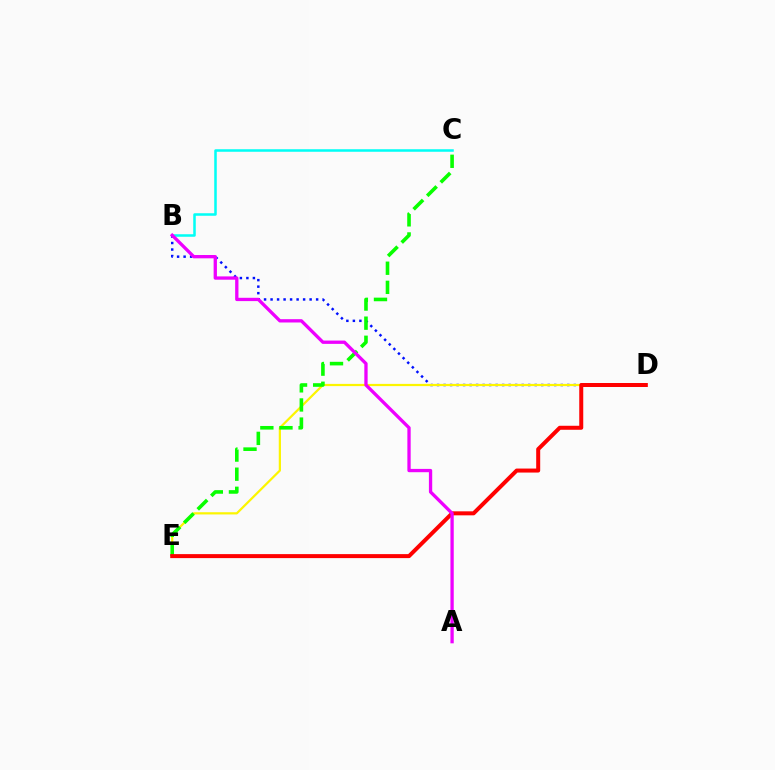{('B', 'C'): [{'color': '#00fff6', 'line_style': 'solid', 'thickness': 1.82}], ('B', 'D'): [{'color': '#0010ff', 'line_style': 'dotted', 'thickness': 1.77}], ('D', 'E'): [{'color': '#fcf500', 'line_style': 'solid', 'thickness': 1.6}, {'color': '#ff0000', 'line_style': 'solid', 'thickness': 2.88}], ('C', 'E'): [{'color': '#08ff00', 'line_style': 'dashed', 'thickness': 2.6}], ('A', 'B'): [{'color': '#ee00ff', 'line_style': 'solid', 'thickness': 2.38}]}